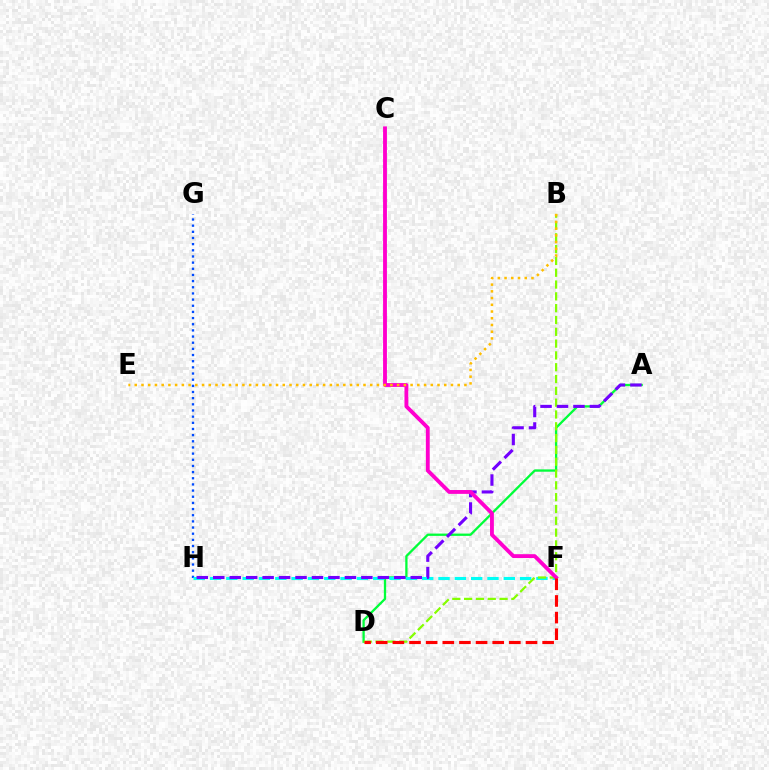{('G', 'H'): [{'color': '#004bff', 'line_style': 'dotted', 'thickness': 1.67}], ('A', 'D'): [{'color': '#00ff39', 'line_style': 'solid', 'thickness': 1.65}], ('F', 'H'): [{'color': '#00fff6', 'line_style': 'dashed', 'thickness': 2.22}], ('B', 'D'): [{'color': '#84ff00', 'line_style': 'dashed', 'thickness': 1.6}], ('A', 'H'): [{'color': '#7200ff', 'line_style': 'dashed', 'thickness': 2.24}], ('C', 'F'): [{'color': '#ff00cf', 'line_style': 'solid', 'thickness': 2.77}], ('B', 'E'): [{'color': '#ffbd00', 'line_style': 'dotted', 'thickness': 1.83}], ('D', 'F'): [{'color': '#ff0000', 'line_style': 'dashed', 'thickness': 2.26}]}